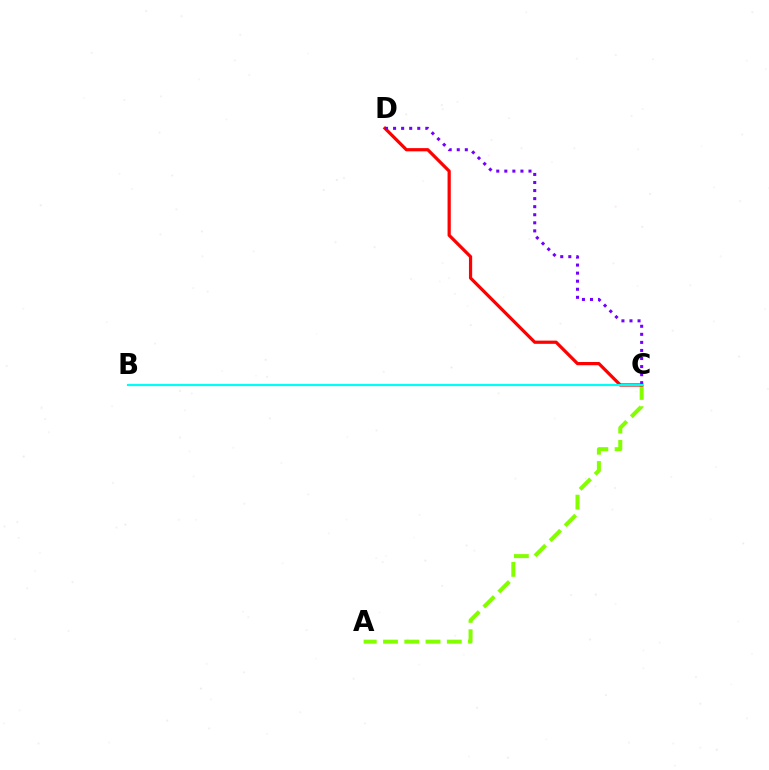{('A', 'C'): [{'color': '#84ff00', 'line_style': 'dashed', 'thickness': 2.89}], ('C', 'D'): [{'color': '#ff0000', 'line_style': 'solid', 'thickness': 2.31}, {'color': '#7200ff', 'line_style': 'dotted', 'thickness': 2.19}], ('B', 'C'): [{'color': '#00fff6', 'line_style': 'solid', 'thickness': 1.58}]}